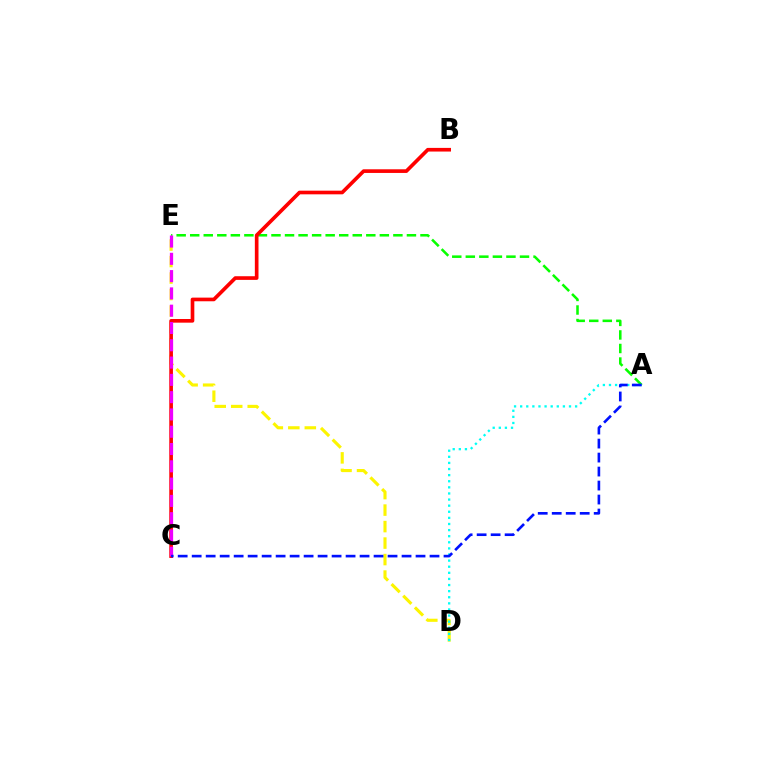{('D', 'E'): [{'color': '#fcf500', 'line_style': 'dashed', 'thickness': 2.24}], ('A', 'E'): [{'color': '#08ff00', 'line_style': 'dashed', 'thickness': 1.84}], ('A', 'D'): [{'color': '#00fff6', 'line_style': 'dotted', 'thickness': 1.66}], ('B', 'C'): [{'color': '#ff0000', 'line_style': 'solid', 'thickness': 2.63}], ('C', 'E'): [{'color': '#ee00ff', 'line_style': 'dashed', 'thickness': 2.35}], ('A', 'C'): [{'color': '#0010ff', 'line_style': 'dashed', 'thickness': 1.9}]}